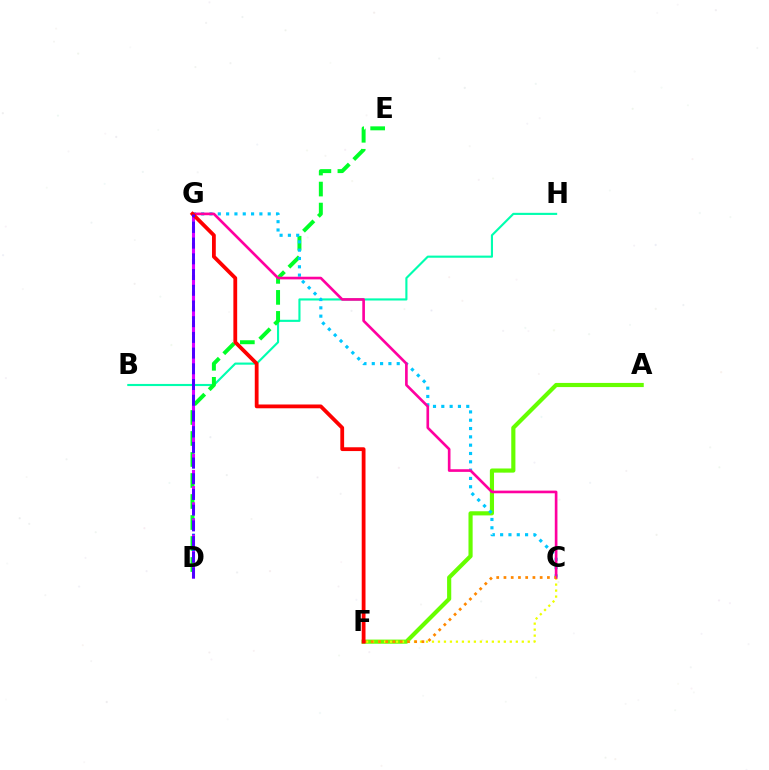{('B', 'H'): [{'color': '#00ffaf', 'line_style': 'solid', 'thickness': 1.53}], ('A', 'F'): [{'color': '#66ff00', 'line_style': 'solid', 'thickness': 2.99}], ('D', 'E'): [{'color': '#00ff27', 'line_style': 'dashed', 'thickness': 2.85}], ('C', 'G'): [{'color': '#00c7ff', 'line_style': 'dotted', 'thickness': 2.26}, {'color': '#ff00a0', 'line_style': 'solid', 'thickness': 1.91}], ('C', 'F'): [{'color': '#eeff00', 'line_style': 'dotted', 'thickness': 1.63}, {'color': '#ff8800', 'line_style': 'dotted', 'thickness': 1.97}], ('D', 'G'): [{'color': '#003fff', 'line_style': 'dashed', 'thickness': 2.06}, {'color': '#d600ff', 'line_style': 'dashed', 'thickness': 2.2}, {'color': '#4f00ff', 'line_style': 'dashed', 'thickness': 2.13}], ('F', 'G'): [{'color': '#ff0000', 'line_style': 'solid', 'thickness': 2.73}]}